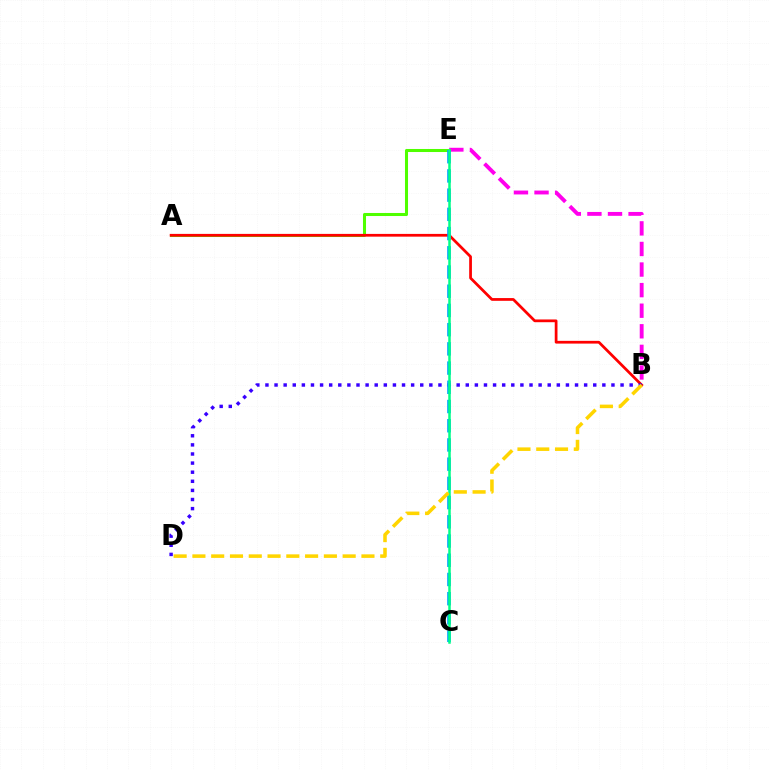{('B', 'E'): [{'color': '#ff00ed', 'line_style': 'dashed', 'thickness': 2.8}], ('A', 'E'): [{'color': '#4fff00', 'line_style': 'solid', 'thickness': 2.19}], ('A', 'B'): [{'color': '#ff0000', 'line_style': 'solid', 'thickness': 1.98}], ('B', 'D'): [{'color': '#3700ff', 'line_style': 'dotted', 'thickness': 2.47}, {'color': '#ffd500', 'line_style': 'dashed', 'thickness': 2.55}], ('C', 'E'): [{'color': '#009eff', 'line_style': 'dashed', 'thickness': 2.61}, {'color': '#00ff86', 'line_style': 'solid', 'thickness': 1.81}]}